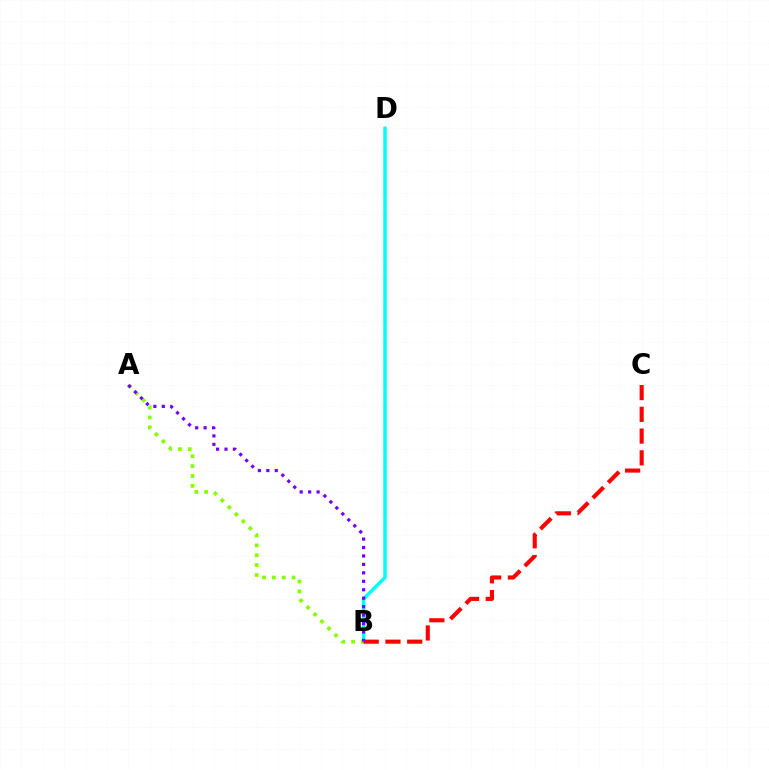{('B', 'D'): [{'color': '#00fff6', 'line_style': 'solid', 'thickness': 2.5}], ('A', 'B'): [{'color': '#84ff00', 'line_style': 'dotted', 'thickness': 2.68}, {'color': '#7200ff', 'line_style': 'dotted', 'thickness': 2.3}], ('B', 'C'): [{'color': '#ff0000', 'line_style': 'dashed', 'thickness': 2.96}]}